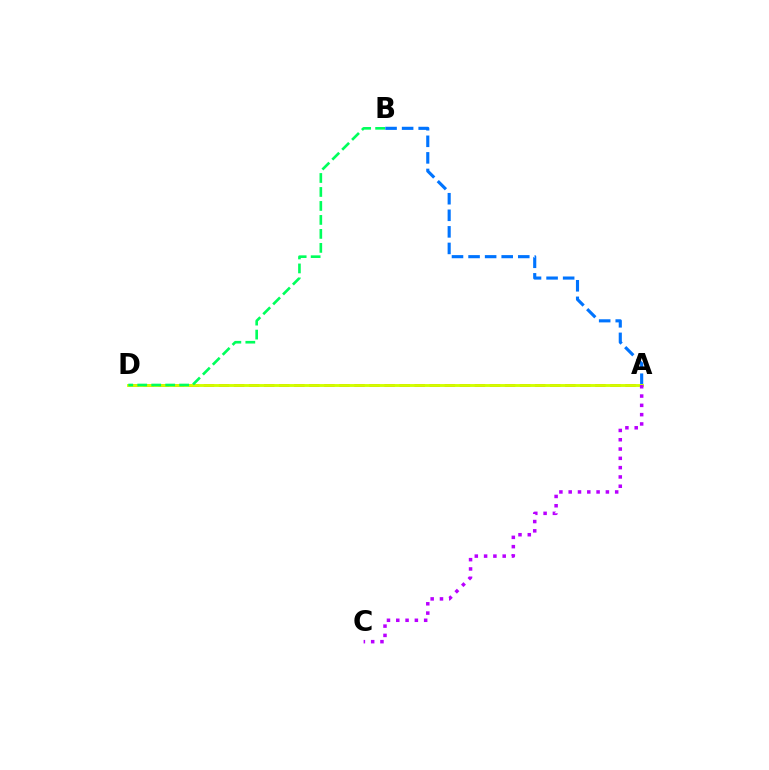{('A', 'D'): [{'color': '#ff0000', 'line_style': 'dashed', 'thickness': 2.04}, {'color': '#d1ff00', 'line_style': 'solid', 'thickness': 2.07}], ('A', 'B'): [{'color': '#0074ff', 'line_style': 'dashed', 'thickness': 2.25}], ('B', 'D'): [{'color': '#00ff5c', 'line_style': 'dashed', 'thickness': 1.9}], ('A', 'C'): [{'color': '#b900ff', 'line_style': 'dotted', 'thickness': 2.53}]}